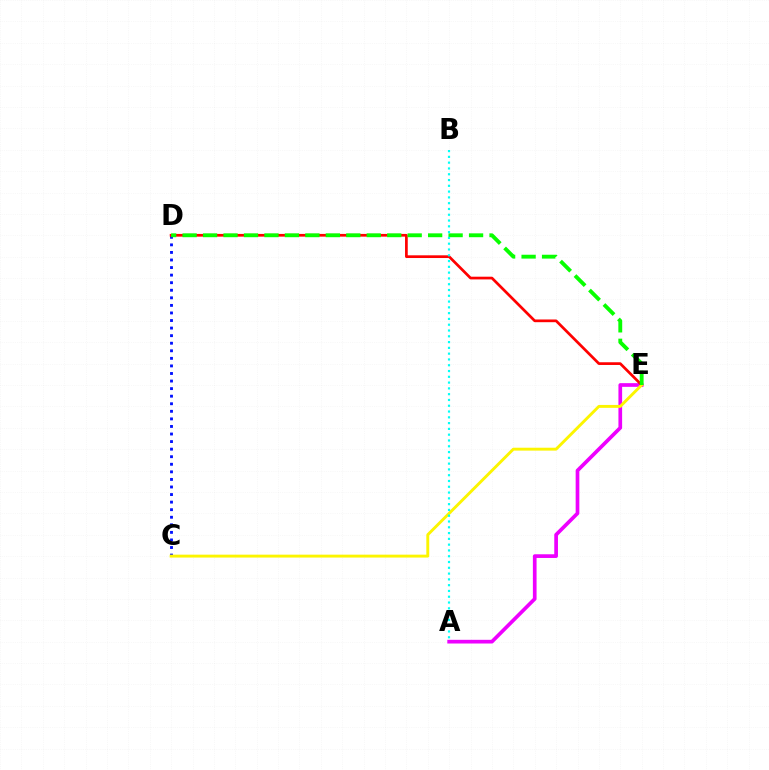{('A', 'E'): [{'color': '#ee00ff', 'line_style': 'solid', 'thickness': 2.66}], ('C', 'D'): [{'color': '#0010ff', 'line_style': 'dotted', 'thickness': 2.06}], ('D', 'E'): [{'color': '#ff0000', 'line_style': 'solid', 'thickness': 1.96}, {'color': '#08ff00', 'line_style': 'dashed', 'thickness': 2.78}], ('C', 'E'): [{'color': '#fcf500', 'line_style': 'solid', 'thickness': 2.09}], ('A', 'B'): [{'color': '#00fff6', 'line_style': 'dotted', 'thickness': 1.57}]}